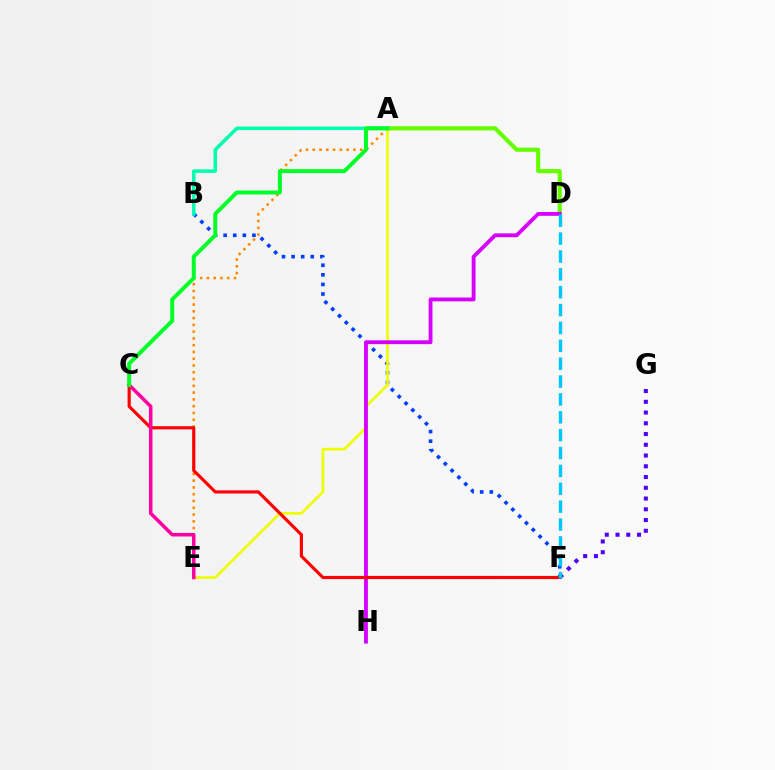{('A', 'D'): [{'color': '#66ff00', 'line_style': 'solid', 'thickness': 3.0}], ('B', 'F'): [{'color': '#003fff', 'line_style': 'dotted', 'thickness': 2.61}], ('F', 'G'): [{'color': '#4f00ff', 'line_style': 'dotted', 'thickness': 2.92}], ('A', 'E'): [{'color': '#ff8800', 'line_style': 'dotted', 'thickness': 1.84}, {'color': '#eeff00', 'line_style': 'solid', 'thickness': 1.94}], ('D', 'H'): [{'color': '#d600ff', 'line_style': 'solid', 'thickness': 2.76}], ('A', 'B'): [{'color': '#00ffaf', 'line_style': 'solid', 'thickness': 2.54}], ('C', 'F'): [{'color': '#ff0000', 'line_style': 'solid', 'thickness': 2.26}], ('D', 'F'): [{'color': '#00c7ff', 'line_style': 'dashed', 'thickness': 2.43}], ('C', 'E'): [{'color': '#ff00a0', 'line_style': 'solid', 'thickness': 2.54}], ('A', 'C'): [{'color': '#00ff27', 'line_style': 'solid', 'thickness': 2.85}]}